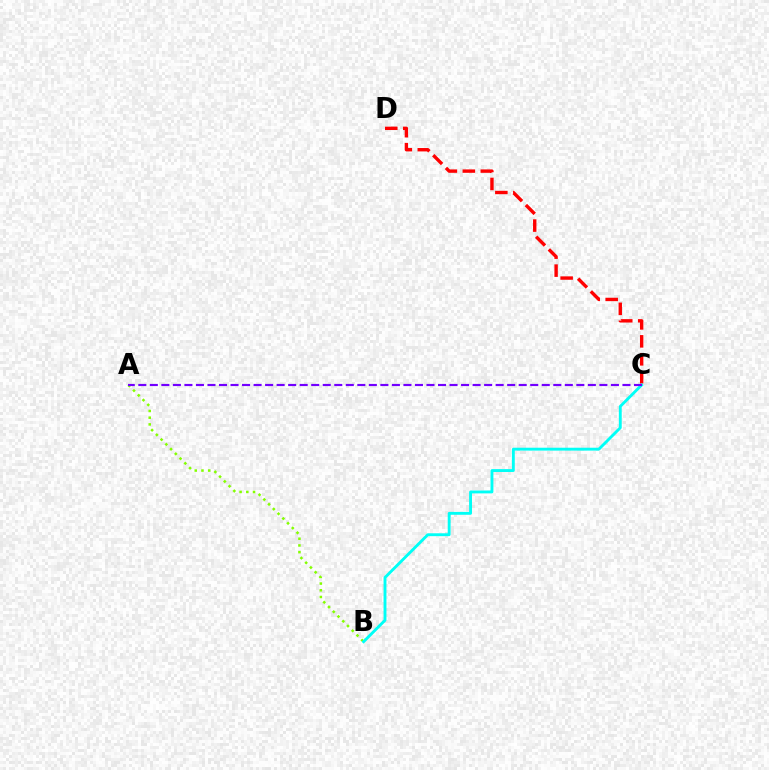{('C', 'D'): [{'color': '#ff0000', 'line_style': 'dashed', 'thickness': 2.44}], ('A', 'B'): [{'color': '#84ff00', 'line_style': 'dotted', 'thickness': 1.82}], ('B', 'C'): [{'color': '#00fff6', 'line_style': 'solid', 'thickness': 2.08}], ('A', 'C'): [{'color': '#7200ff', 'line_style': 'dashed', 'thickness': 1.57}]}